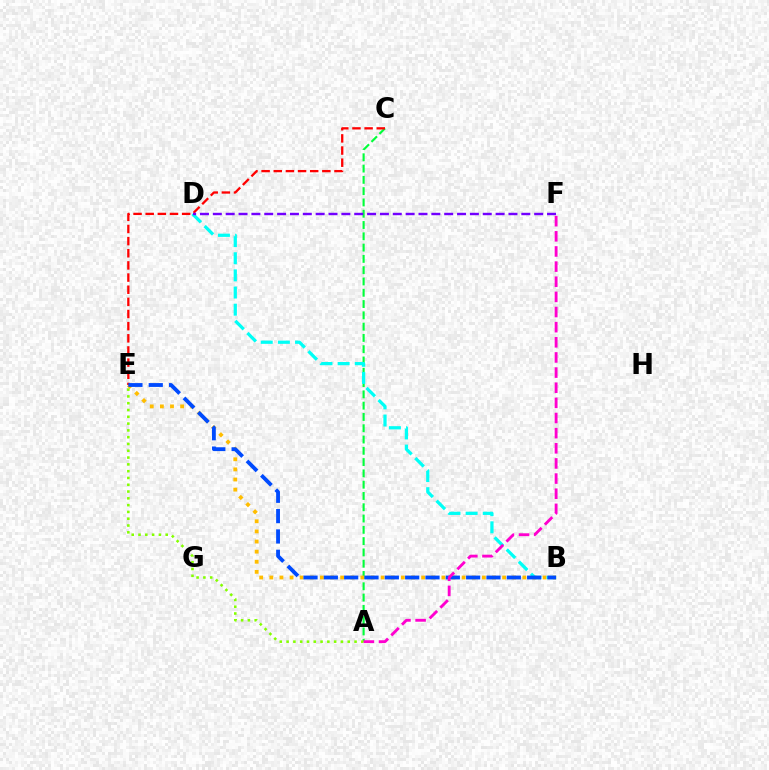{('A', 'C'): [{'color': '#00ff39', 'line_style': 'dashed', 'thickness': 1.53}], ('B', 'E'): [{'color': '#ffbd00', 'line_style': 'dotted', 'thickness': 2.75}, {'color': '#004bff', 'line_style': 'dashed', 'thickness': 2.76}], ('B', 'D'): [{'color': '#00fff6', 'line_style': 'dashed', 'thickness': 2.33}], ('C', 'E'): [{'color': '#ff0000', 'line_style': 'dashed', 'thickness': 1.65}], ('D', 'F'): [{'color': '#7200ff', 'line_style': 'dashed', 'thickness': 1.75}], ('A', 'E'): [{'color': '#84ff00', 'line_style': 'dotted', 'thickness': 1.85}], ('A', 'F'): [{'color': '#ff00cf', 'line_style': 'dashed', 'thickness': 2.06}]}